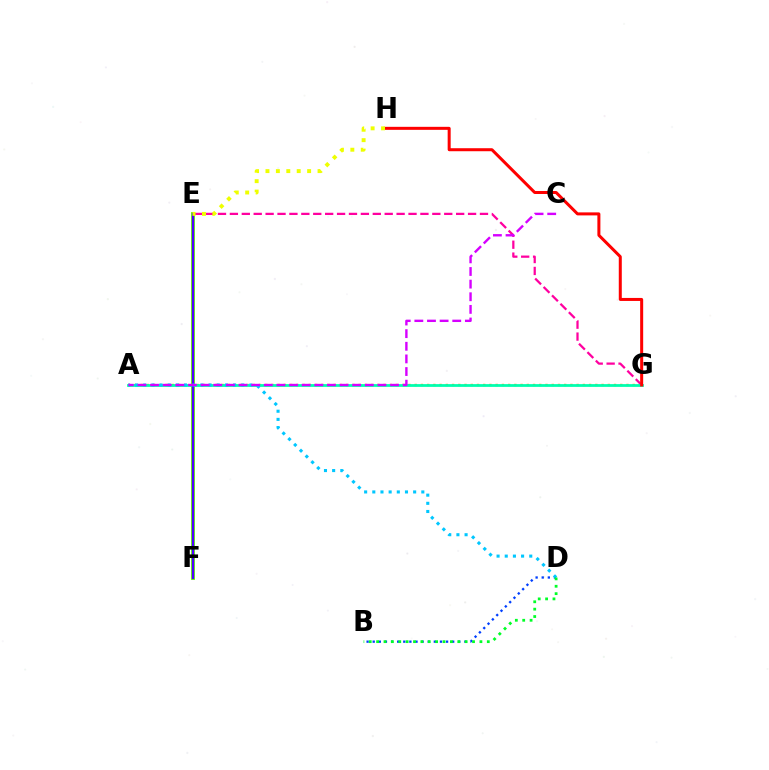{('A', 'G'): [{'color': '#ff8800', 'line_style': 'dotted', 'thickness': 1.69}, {'color': '#00ffaf', 'line_style': 'solid', 'thickness': 1.99}], ('B', 'D'): [{'color': '#003fff', 'line_style': 'dotted', 'thickness': 1.66}, {'color': '#00ff27', 'line_style': 'dotted', 'thickness': 2.0}], ('E', 'G'): [{'color': '#ff00a0', 'line_style': 'dashed', 'thickness': 1.62}], ('E', 'F'): [{'color': '#66ff00', 'line_style': 'solid', 'thickness': 2.77}, {'color': '#4f00ff', 'line_style': 'solid', 'thickness': 1.64}], ('G', 'H'): [{'color': '#ff0000', 'line_style': 'solid', 'thickness': 2.17}], ('A', 'D'): [{'color': '#00c7ff', 'line_style': 'dotted', 'thickness': 2.22}], ('A', 'C'): [{'color': '#d600ff', 'line_style': 'dashed', 'thickness': 1.72}], ('E', 'H'): [{'color': '#eeff00', 'line_style': 'dotted', 'thickness': 2.83}]}